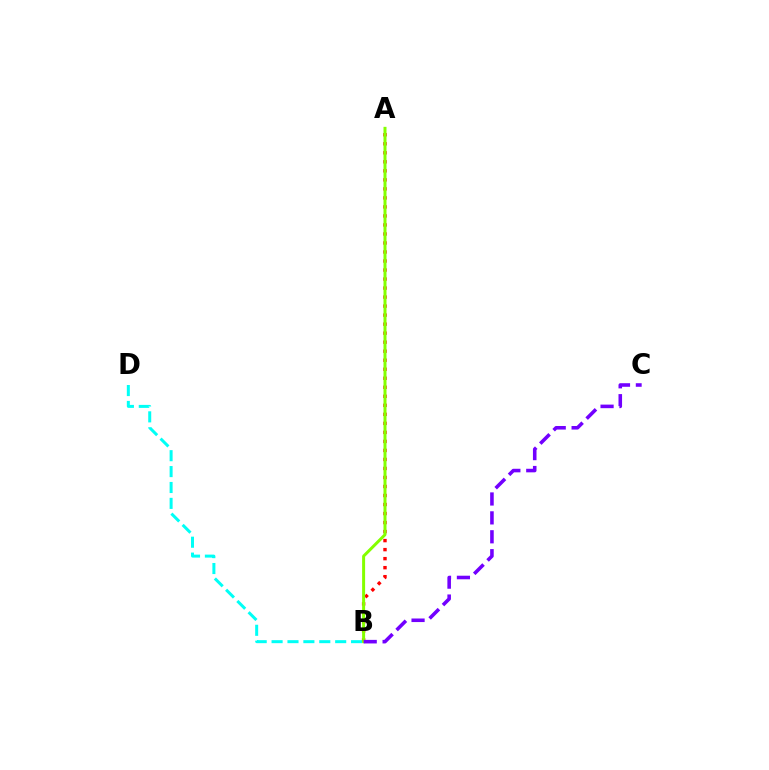{('B', 'D'): [{'color': '#00fff6', 'line_style': 'dashed', 'thickness': 2.16}], ('A', 'B'): [{'color': '#ff0000', 'line_style': 'dotted', 'thickness': 2.45}, {'color': '#84ff00', 'line_style': 'solid', 'thickness': 2.15}], ('B', 'C'): [{'color': '#7200ff', 'line_style': 'dashed', 'thickness': 2.57}]}